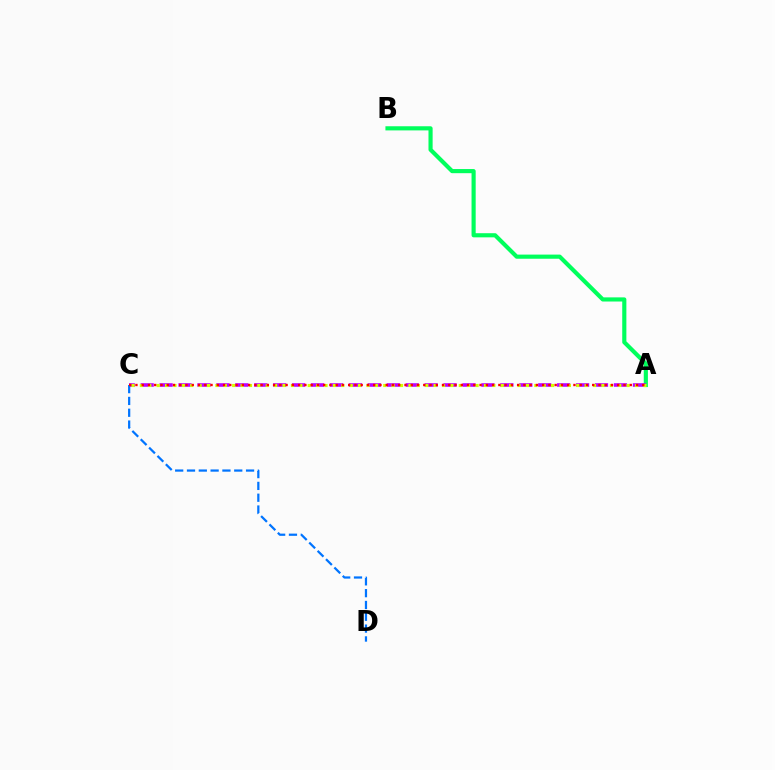{('A', 'B'): [{'color': '#00ff5c', 'line_style': 'solid', 'thickness': 2.98}], ('A', 'C'): [{'color': '#b900ff', 'line_style': 'dashed', 'thickness': 2.57}, {'color': '#d1ff00', 'line_style': 'dotted', 'thickness': 2.28}, {'color': '#ff0000', 'line_style': 'dotted', 'thickness': 1.7}], ('C', 'D'): [{'color': '#0074ff', 'line_style': 'dashed', 'thickness': 1.6}]}